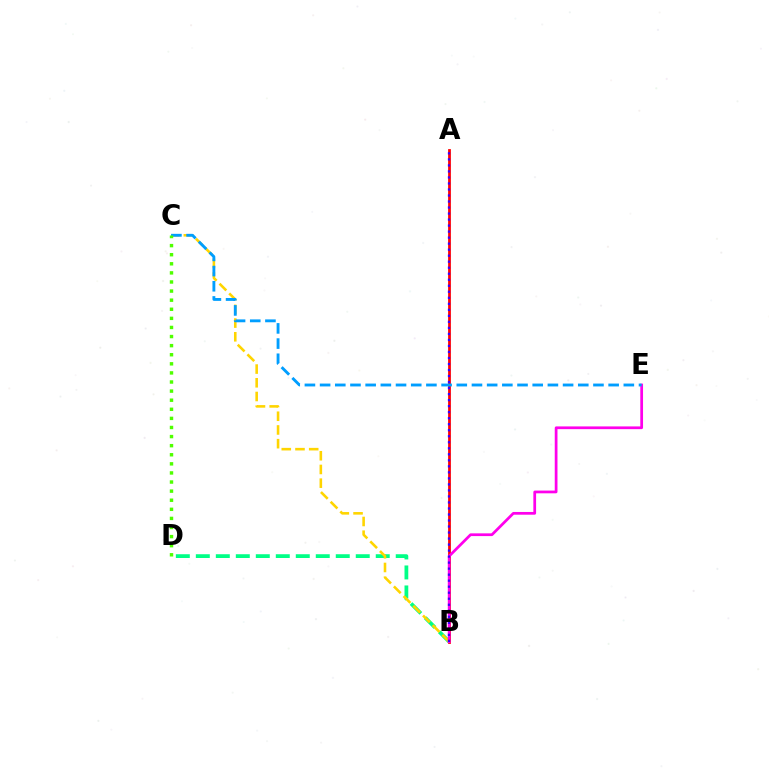{('B', 'D'): [{'color': '#00ff86', 'line_style': 'dashed', 'thickness': 2.72}], ('A', 'B'): [{'color': '#ff0000', 'line_style': 'solid', 'thickness': 1.99}, {'color': '#3700ff', 'line_style': 'dotted', 'thickness': 1.64}], ('B', 'C'): [{'color': '#ffd500', 'line_style': 'dashed', 'thickness': 1.86}], ('B', 'E'): [{'color': '#ff00ed', 'line_style': 'solid', 'thickness': 1.97}], ('C', 'E'): [{'color': '#009eff', 'line_style': 'dashed', 'thickness': 2.06}], ('C', 'D'): [{'color': '#4fff00', 'line_style': 'dotted', 'thickness': 2.47}]}